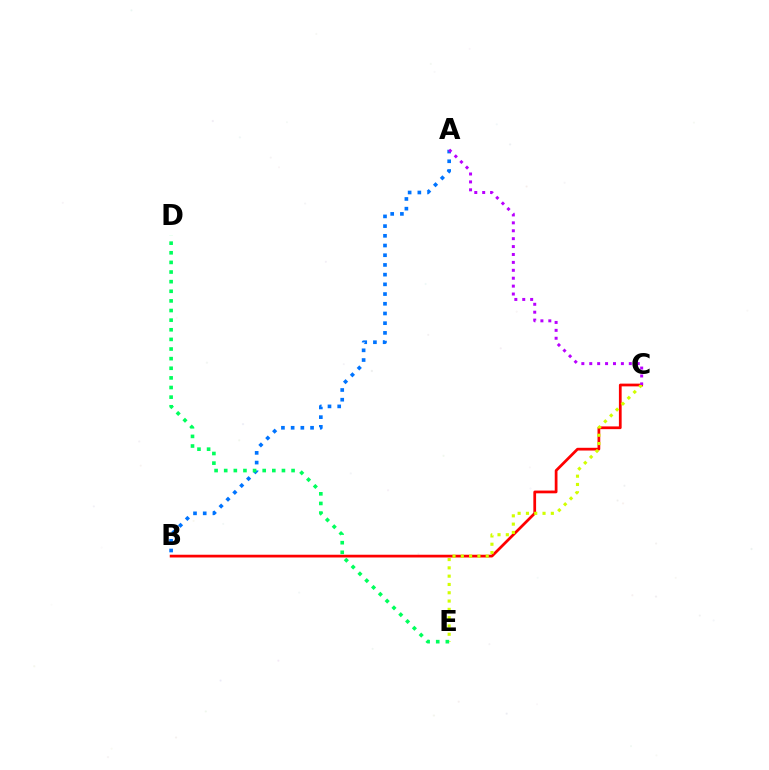{('B', 'C'): [{'color': '#ff0000', 'line_style': 'solid', 'thickness': 1.98}], ('A', 'B'): [{'color': '#0074ff', 'line_style': 'dotted', 'thickness': 2.64}], ('C', 'E'): [{'color': '#d1ff00', 'line_style': 'dotted', 'thickness': 2.25}], ('A', 'C'): [{'color': '#b900ff', 'line_style': 'dotted', 'thickness': 2.15}], ('D', 'E'): [{'color': '#00ff5c', 'line_style': 'dotted', 'thickness': 2.61}]}